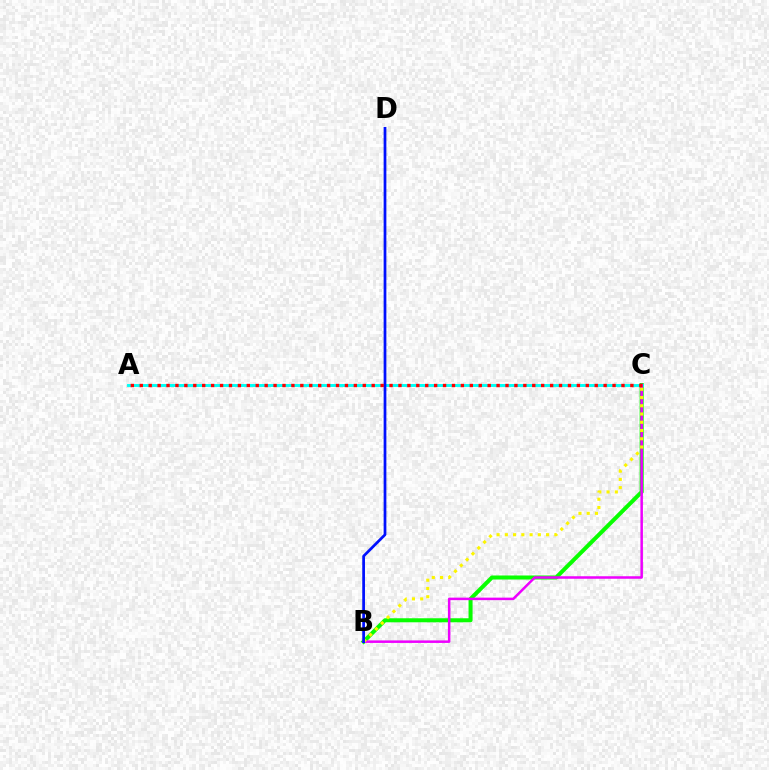{('B', 'C'): [{'color': '#08ff00', 'line_style': 'solid', 'thickness': 2.9}, {'color': '#ee00ff', 'line_style': 'solid', 'thickness': 1.81}, {'color': '#fcf500', 'line_style': 'dotted', 'thickness': 2.24}], ('A', 'C'): [{'color': '#00fff6', 'line_style': 'solid', 'thickness': 2.1}, {'color': '#ff0000', 'line_style': 'dotted', 'thickness': 2.42}], ('B', 'D'): [{'color': '#0010ff', 'line_style': 'solid', 'thickness': 1.97}]}